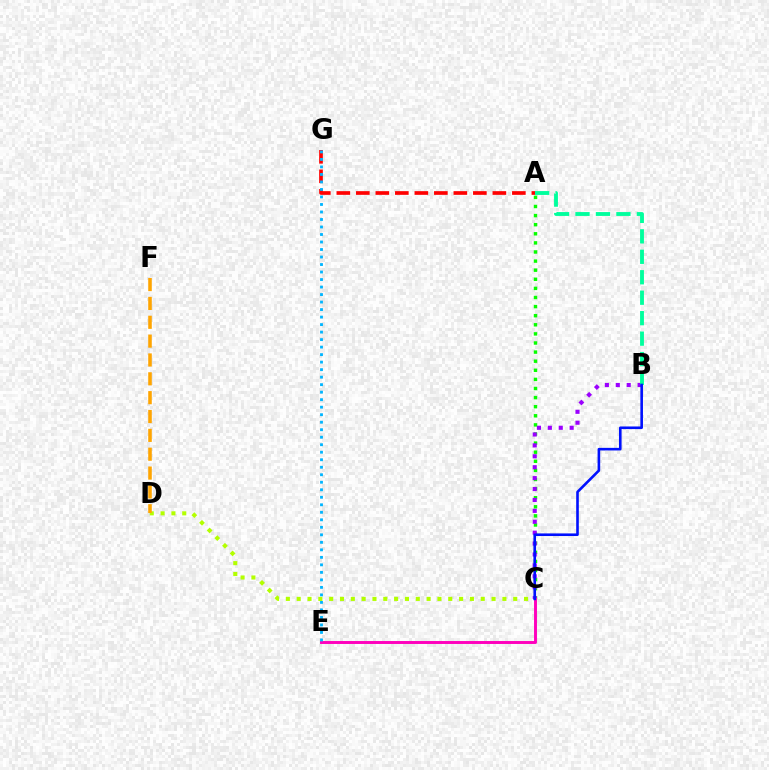{('A', 'C'): [{'color': '#08ff00', 'line_style': 'dotted', 'thickness': 2.47}], ('B', 'C'): [{'color': '#9b00ff', 'line_style': 'dotted', 'thickness': 2.96}, {'color': '#0010ff', 'line_style': 'solid', 'thickness': 1.88}], ('C', 'D'): [{'color': '#b3ff00', 'line_style': 'dotted', 'thickness': 2.94}], ('C', 'E'): [{'color': '#ff00bd', 'line_style': 'solid', 'thickness': 2.11}], ('A', 'B'): [{'color': '#00ff9d', 'line_style': 'dashed', 'thickness': 2.78}], ('A', 'G'): [{'color': '#ff0000', 'line_style': 'dashed', 'thickness': 2.65}], ('E', 'G'): [{'color': '#00b5ff', 'line_style': 'dotted', 'thickness': 2.04}], ('D', 'F'): [{'color': '#ffa500', 'line_style': 'dashed', 'thickness': 2.56}]}